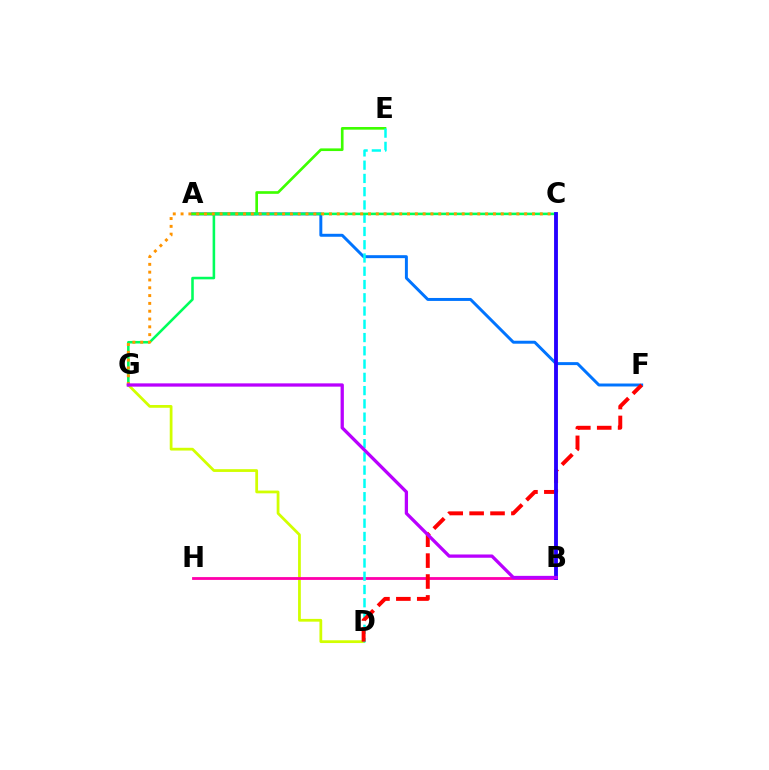{('D', 'G'): [{'color': '#d1ff00', 'line_style': 'solid', 'thickness': 1.99}], ('B', 'H'): [{'color': '#ff00ac', 'line_style': 'solid', 'thickness': 2.02}], ('A', 'F'): [{'color': '#0074ff', 'line_style': 'solid', 'thickness': 2.13}], ('A', 'E'): [{'color': '#3dff00', 'line_style': 'solid', 'thickness': 1.92}], ('D', 'E'): [{'color': '#00fff6', 'line_style': 'dashed', 'thickness': 1.8}], ('D', 'F'): [{'color': '#ff0000', 'line_style': 'dashed', 'thickness': 2.84}], ('C', 'G'): [{'color': '#00ff5c', 'line_style': 'solid', 'thickness': 1.85}, {'color': '#ff9400', 'line_style': 'dotted', 'thickness': 2.12}], ('B', 'C'): [{'color': '#2500ff', 'line_style': 'solid', 'thickness': 2.77}], ('B', 'G'): [{'color': '#b900ff', 'line_style': 'solid', 'thickness': 2.36}]}